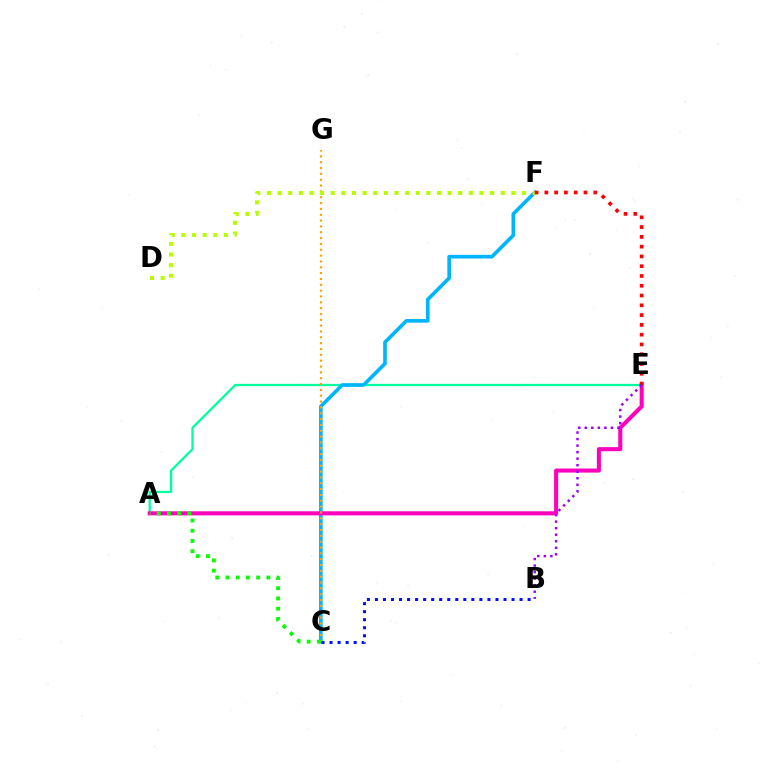{('A', 'E'): [{'color': '#00ff9d', 'line_style': 'solid', 'thickness': 1.65}, {'color': '#ff00bd', 'line_style': 'solid', 'thickness': 2.92}], ('C', 'F'): [{'color': '#00b5ff', 'line_style': 'solid', 'thickness': 2.64}], ('C', 'G'): [{'color': '#ffa500', 'line_style': 'dotted', 'thickness': 1.59}], ('D', 'F'): [{'color': '#b3ff00', 'line_style': 'dotted', 'thickness': 2.89}], ('A', 'C'): [{'color': '#08ff00', 'line_style': 'dotted', 'thickness': 2.78}], ('B', 'C'): [{'color': '#0010ff', 'line_style': 'dotted', 'thickness': 2.18}], ('E', 'F'): [{'color': '#ff0000', 'line_style': 'dotted', 'thickness': 2.66}], ('B', 'E'): [{'color': '#9b00ff', 'line_style': 'dotted', 'thickness': 1.77}]}